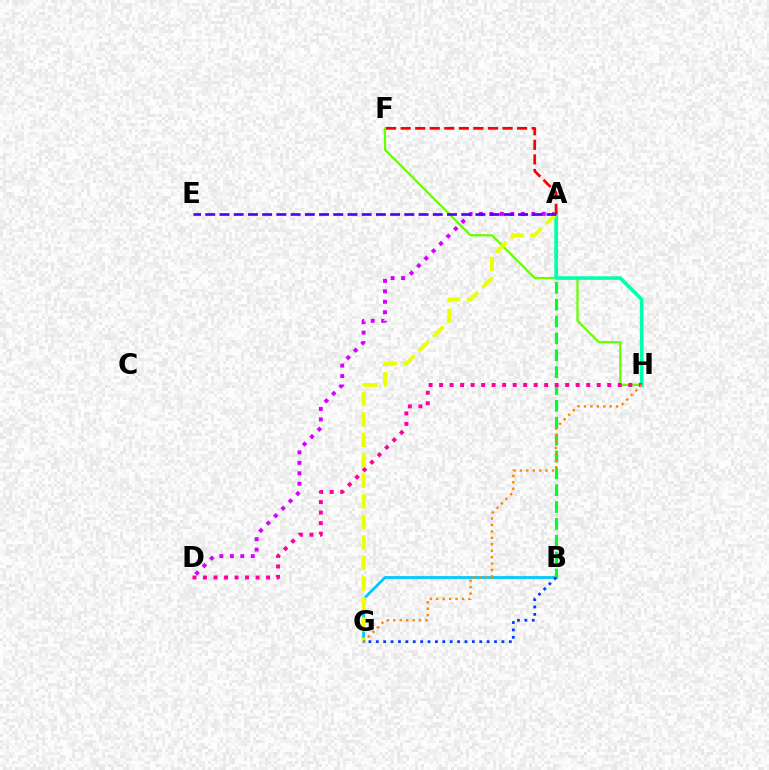{('F', 'H'): [{'color': '#66ff00', 'line_style': 'solid', 'thickness': 1.62}], ('A', 'D'): [{'color': '#d600ff', 'line_style': 'dotted', 'thickness': 2.84}], ('B', 'G'): [{'color': '#00c7ff', 'line_style': 'solid', 'thickness': 1.99}, {'color': '#003fff', 'line_style': 'dotted', 'thickness': 2.01}], ('A', 'B'): [{'color': '#00ff27', 'line_style': 'dashed', 'thickness': 2.29}], ('A', 'H'): [{'color': '#00ffaf', 'line_style': 'solid', 'thickness': 2.57}], ('D', 'H'): [{'color': '#ff00a0', 'line_style': 'dotted', 'thickness': 2.86}], ('A', 'G'): [{'color': '#eeff00', 'line_style': 'dashed', 'thickness': 2.79}], ('A', 'E'): [{'color': '#4f00ff', 'line_style': 'dashed', 'thickness': 1.93}], ('G', 'H'): [{'color': '#ff8800', 'line_style': 'dotted', 'thickness': 1.75}], ('A', 'F'): [{'color': '#ff0000', 'line_style': 'dashed', 'thickness': 1.98}]}